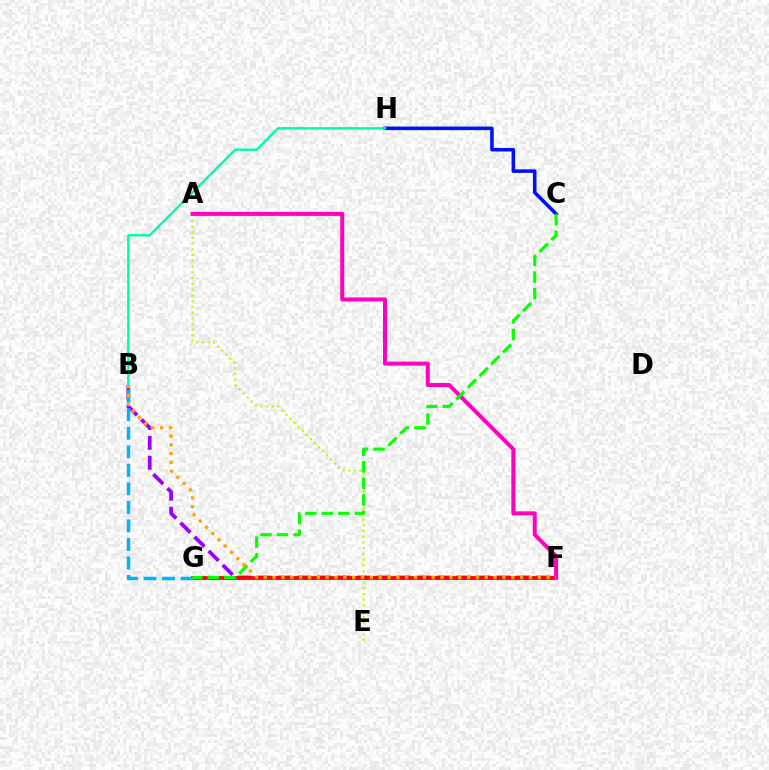{('B', 'F'): [{'color': '#9b00ff', 'line_style': 'dashed', 'thickness': 2.71}, {'color': '#ffa500', 'line_style': 'dotted', 'thickness': 2.4}], ('A', 'E'): [{'color': '#b3ff00', 'line_style': 'dotted', 'thickness': 1.56}], ('F', 'G'): [{'color': '#ff0000', 'line_style': 'solid', 'thickness': 2.71}], ('B', 'G'): [{'color': '#00b5ff', 'line_style': 'dashed', 'thickness': 2.52}], ('A', 'F'): [{'color': '#ff00bd', 'line_style': 'solid', 'thickness': 2.86}], ('C', 'H'): [{'color': '#0010ff', 'line_style': 'solid', 'thickness': 2.57}], ('B', 'H'): [{'color': '#00ff9d', 'line_style': 'solid', 'thickness': 1.75}], ('C', 'G'): [{'color': '#08ff00', 'line_style': 'dashed', 'thickness': 2.25}]}